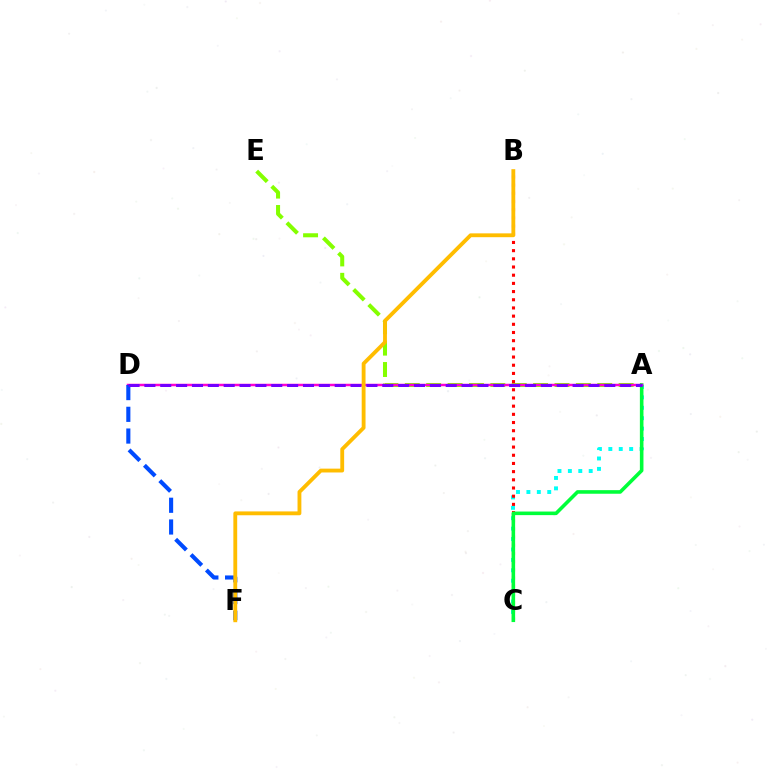{('A', 'C'): [{'color': '#00fff6', 'line_style': 'dotted', 'thickness': 2.83}, {'color': '#00ff39', 'line_style': 'solid', 'thickness': 2.58}], ('A', 'E'): [{'color': '#84ff00', 'line_style': 'dashed', 'thickness': 2.91}], ('B', 'C'): [{'color': '#ff0000', 'line_style': 'dotted', 'thickness': 2.22}], ('A', 'D'): [{'color': '#ff00cf', 'line_style': 'solid', 'thickness': 1.8}, {'color': '#7200ff', 'line_style': 'dashed', 'thickness': 2.15}], ('D', 'F'): [{'color': '#004bff', 'line_style': 'dashed', 'thickness': 2.95}], ('B', 'F'): [{'color': '#ffbd00', 'line_style': 'solid', 'thickness': 2.76}]}